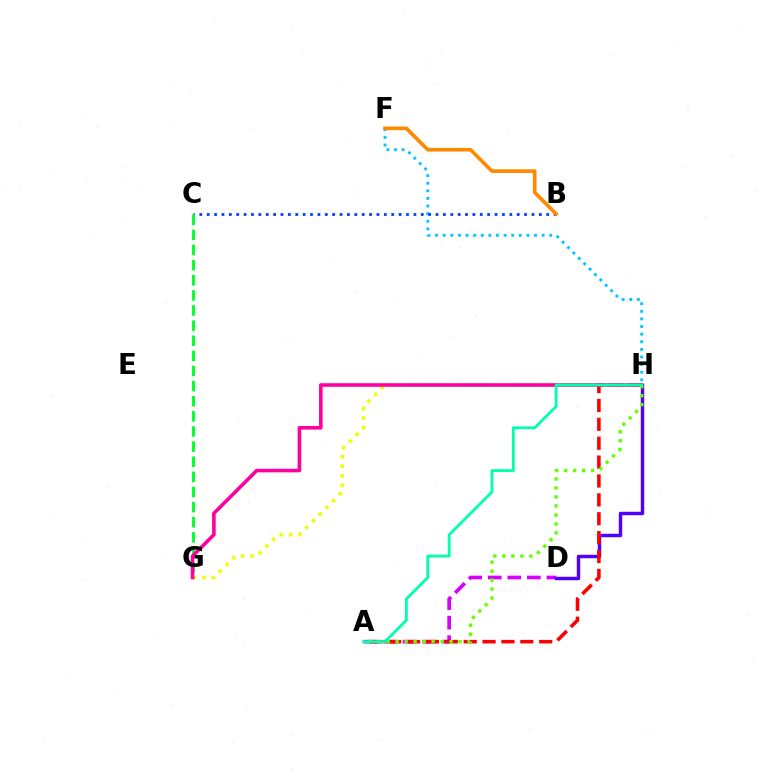{('F', 'H'): [{'color': '#00c7ff', 'line_style': 'dotted', 'thickness': 2.07}], ('A', 'D'): [{'color': '#d600ff', 'line_style': 'dashed', 'thickness': 2.66}], ('B', 'C'): [{'color': '#003fff', 'line_style': 'dotted', 'thickness': 2.01}], ('D', 'H'): [{'color': '#4f00ff', 'line_style': 'solid', 'thickness': 2.48}], ('G', 'H'): [{'color': '#eeff00', 'line_style': 'dotted', 'thickness': 2.58}, {'color': '#ff00a0', 'line_style': 'solid', 'thickness': 2.58}], ('C', 'G'): [{'color': '#00ff27', 'line_style': 'dashed', 'thickness': 2.05}], ('A', 'H'): [{'color': '#ff0000', 'line_style': 'dashed', 'thickness': 2.56}, {'color': '#66ff00', 'line_style': 'dotted', 'thickness': 2.44}, {'color': '#00ffaf', 'line_style': 'solid', 'thickness': 2.03}], ('B', 'F'): [{'color': '#ff8800', 'line_style': 'solid', 'thickness': 2.62}]}